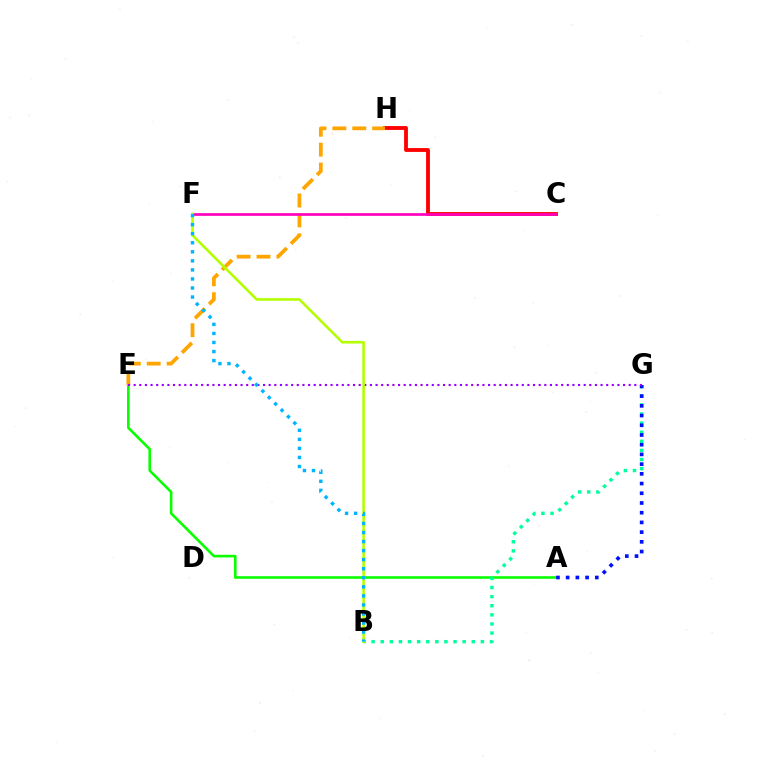{('C', 'H'): [{'color': '#ff0000', 'line_style': 'solid', 'thickness': 2.77}], ('A', 'E'): [{'color': '#08ff00', 'line_style': 'solid', 'thickness': 1.88}], ('E', 'H'): [{'color': '#ffa500', 'line_style': 'dashed', 'thickness': 2.7}], ('B', 'G'): [{'color': '#00ff9d', 'line_style': 'dotted', 'thickness': 2.47}], ('A', 'G'): [{'color': '#0010ff', 'line_style': 'dotted', 'thickness': 2.64}], ('E', 'G'): [{'color': '#9b00ff', 'line_style': 'dotted', 'thickness': 1.53}], ('C', 'F'): [{'color': '#ff00bd', 'line_style': 'solid', 'thickness': 1.95}], ('B', 'F'): [{'color': '#b3ff00', 'line_style': 'solid', 'thickness': 1.87}, {'color': '#00b5ff', 'line_style': 'dotted', 'thickness': 2.46}]}